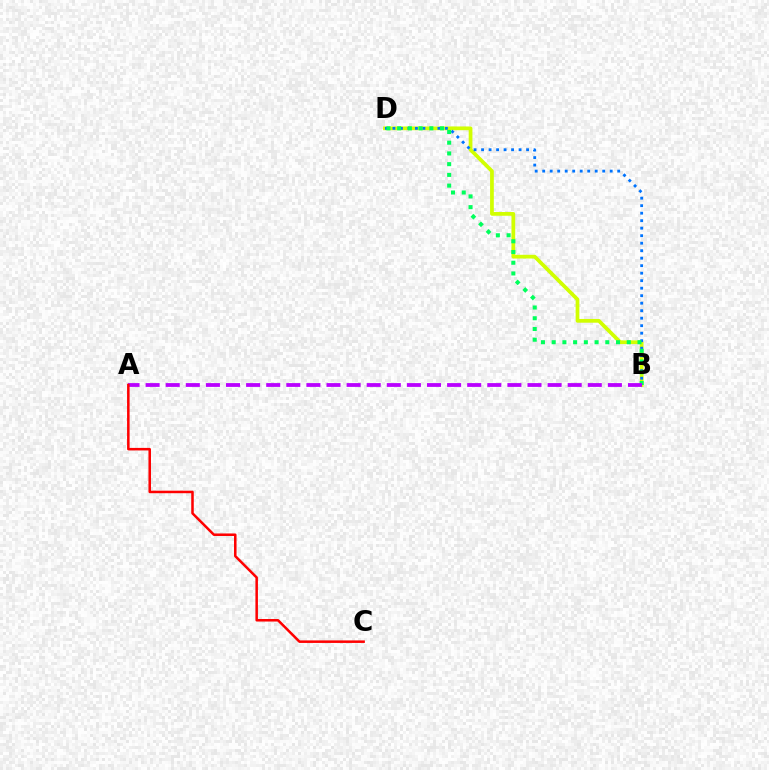{('B', 'D'): [{'color': '#d1ff00', 'line_style': 'solid', 'thickness': 2.69}, {'color': '#0074ff', 'line_style': 'dotted', 'thickness': 2.04}, {'color': '#00ff5c', 'line_style': 'dotted', 'thickness': 2.92}], ('A', 'B'): [{'color': '#b900ff', 'line_style': 'dashed', 'thickness': 2.73}], ('A', 'C'): [{'color': '#ff0000', 'line_style': 'solid', 'thickness': 1.82}]}